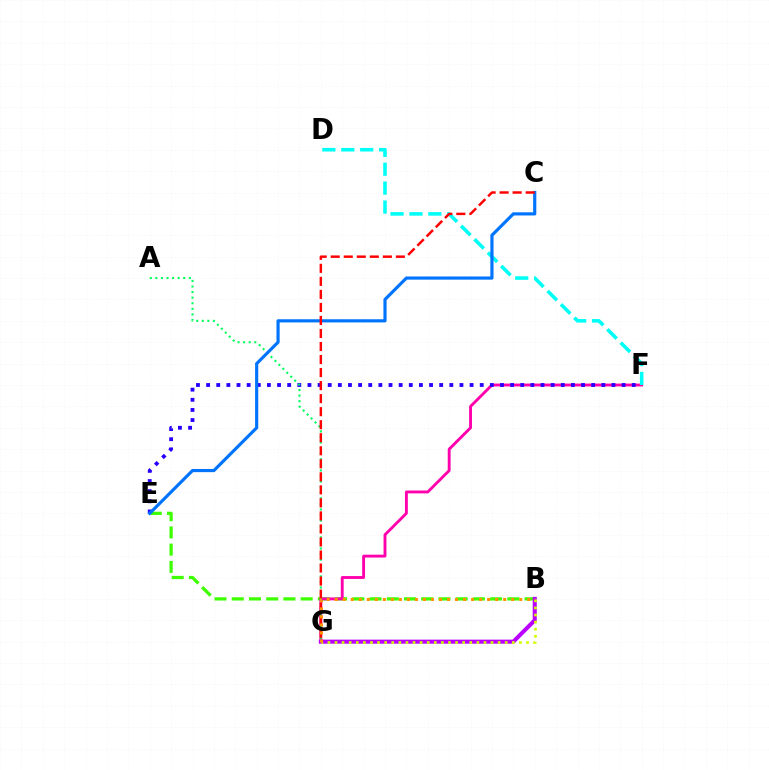{('B', 'E'): [{'color': '#3dff00', 'line_style': 'dashed', 'thickness': 2.34}], ('F', 'G'): [{'color': '#ff00ac', 'line_style': 'solid', 'thickness': 2.06}], ('E', 'F'): [{'color': '#2500ff', 'line_style': 'dotted', 'thickness': 2.75}], ('D', 'F'): [{'color': '#00fff6', 'line_style': 'dashed', 'thickness': 2.57}], ('B', 'G'): [{'color': '#b900ff', 'line_style': 'solid', 'thickness': 2.93}, {'color': '#d1ff00', 'line_style': 'dotted', 'thickness': 1.93}, {'color': '#ff9400', 'line_style': 'dotted', 'thickness': 2.18}], ('A', 'G'): [{'color': '#00ff5c', 'line_style': 'dotted', 'thickness': 1.52}], ('C', 'E'): [{'color': '#0074ff', 'line_style': 'solid', 'thickness': 2.28}], ('C', 'G'): [{'color': '#ff0000', 'line_style': 'dashed', 'thickness': 1.77}]}